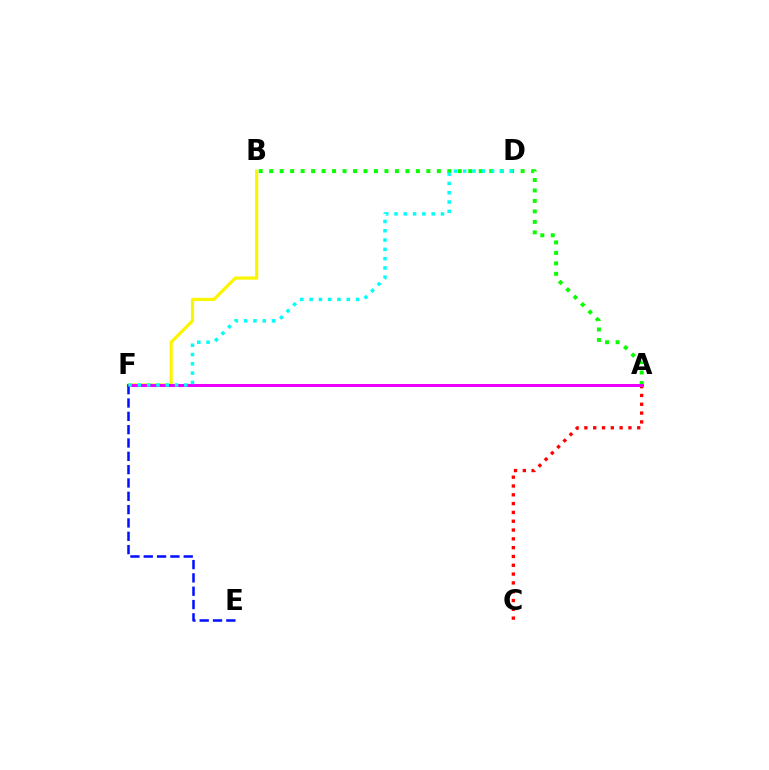{('B', 'F'): [{'color': '#fcf500', 'line_style': 'solid', 'thickness': 2.31}], ('A', 'B'): [{'color': '#08ff00', 'line_style': 'dotted', 'thickness': 2.85}], ('A', 'C'): [{'color': '#ff0000', 'line_style': 'dotted', 'thickness': 2.39}], ('A', 'F'): [{'color': '#ee00ff', 'line_style': 'solid', 'thickness': 2.15}], ('E', 'F'): [{'color': '#0010ff', 'line_style': 'dashed', 'thickness': 1.81}], ('D', 'F'): [{'color': '#00fff6', 'line_style': 'dotted', 'thickness': 2.52}]}